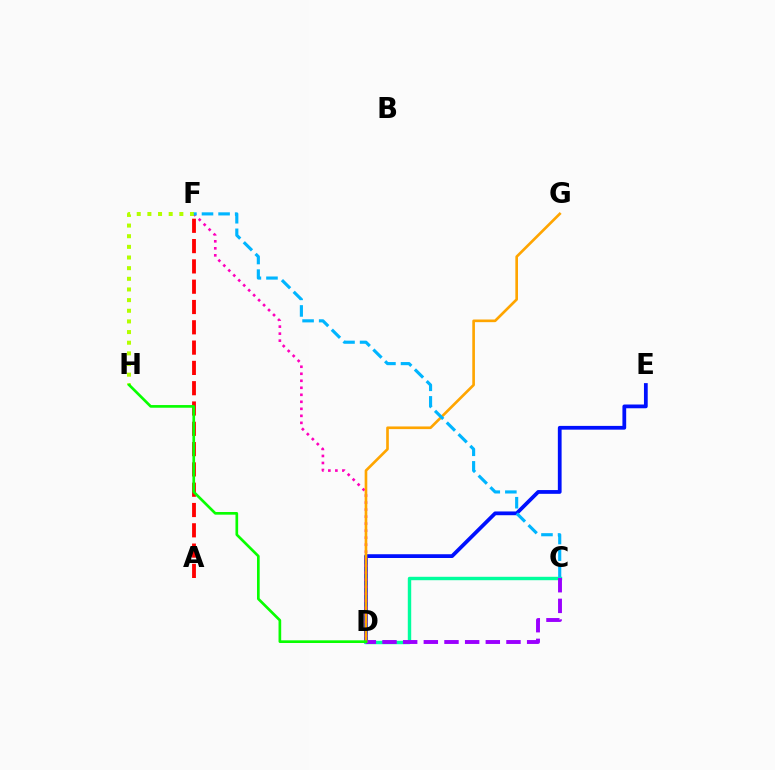{('D', 'E'): [{'color': '#0010ff', 'line_style': 'solid', 'thickness': 2.71}], ('D', 'F'): [{'color': '#ff00bd', 'line_style': 'dotted', 'thickness': 1.91}], ('A', 'F'): [{'color': '#ff0000', 'line_style': 'dashed', 'thickness': 2.76}], ('F', 'H'): [{'color': '#b3ff00', 'line_style': 'dotted', 'thickness': 2.89}], ('C', 'D'): [{'color': '#00ff9d', 'line_style': 'solid', 'thickness': 2.45}, {'color': '#9b00ff', 'line_style': 'dashed', 'thickness': 2.81}], ('D', 'G'): [{'color': '#ffa500', 'line_style': 'solid', 'thickness': 1.91}], ('C', 'F'): [{'color': '#00b5ff', 'line_style': 'dashed', 'thickness': 2.25}], ('D', 'H'): [{'color': '#08ff00', 'line_style': 'solid', 'thickness': 1.92}]}